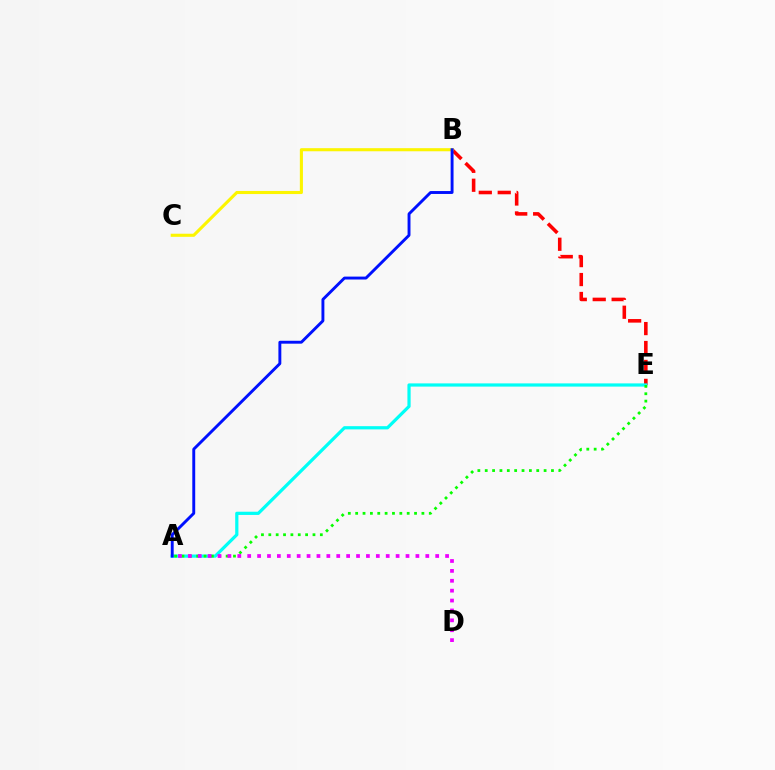{('B', 'E'): [{'color': '#ff0000', 'line_style': 'dashed', 'thickness': 2.57}], ('A', 'E'): [{'color': '#00fff6', 'line_style': 'solid', 'thickness': 2.32}, {'color': '#08ff00', 'line_style': 'dotted', 'thickness': 2.0}], ('B', 'C'): [{'color': '#fcf500', 'line_style': 'solid', 'thickness': 2.23}], ('A', 'B'): [{'color': '#0010ff', 'line_style': 'solid', 'thickness': 2.09}], ('A', 'D'): [{'color': '#ee00ff', 'line_style': 'dotted', 'thickness': 2.69}]}